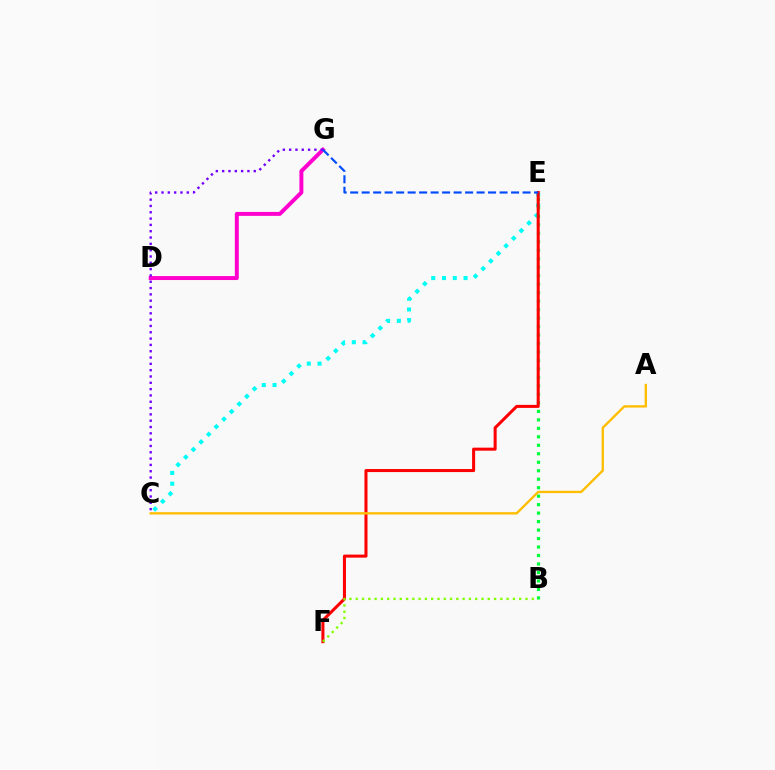{('D', 'G'): [{'color': '#ff00cf', 'line_style': 'solid', 'thickness': 2.84}], ('C', 'E'): [{'color': '#00fff6', 'line_style': 'dotted', 'thickness': 2.93}], ('B', 'E'): [{'color': '#00ff39', 'line_style': 'dotted', 'thickness': 2.3}], ('C', 'G'): [{'color': '#7200ff', 'line_style': 'dotted', 'thickness': 1.72}], ('E', 'F'): [{'color': '#ff0000', 'line_style': 'solid', 'thickness': 2.19}], ('A', 'C'): [{'color': '#ffbd00', 'line_style': 'solid', 'thickness': 1.69}], ('E', 'G'): [{'color': '#004bff', 'line_style': 'dashed', 'thickness': 1.56}], ('B', 'F'): [{'color': '#84ff00', 'line_style': 'dotted', 'thickness': 1.71}]}